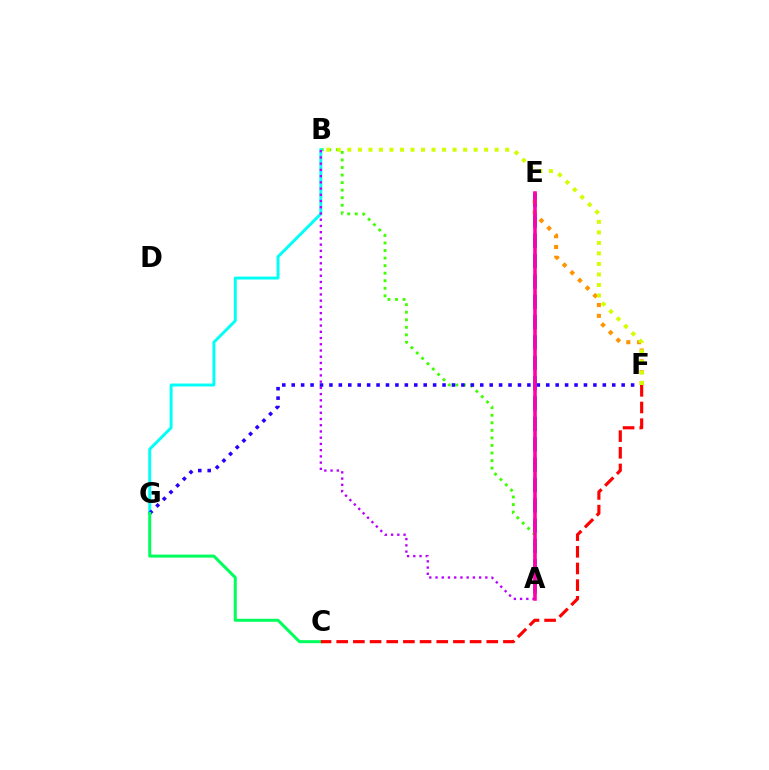{('A', 'E'): [{'color': '#0074ff', 'line_style': 'dashed', 'thickness': 2.76}, {'color': '#ff00ac', 'line_style': 'solid', 'thickness': 2.57}], ('E', 'F'): [{'color': '#ff9400', 'line_style': 'dotted', 'thickness': 2.94}], ('A', 'B'): [{'color': '#3dff00', 'line_style': 'dotted', 'thickness': 2.05}, {'color': '#b900ff', 'line_style': 'dotted', 'thickness': 1.69}], ('B', 'G'): [{'color': '#00fff6', 'line_style': 'solid', 'thickness': 2.12}], ('F', 'G'): [{'color': '#2500ff', 'line_style': 'dotted', 'thickness': 2.56}], ('B', 'F'): [{'color': '#d1ff00', 'line_style': 'dotted', 'thickness': 2.86}], ('C', 'G'): [{'color': '#00ff5c', 'line_style': 'solid', 'thickness': 2.17}], ('C', 'F'): [{'color': '#ff0000', 'line_style': 'dashed', 'thickness': 2.27}]}